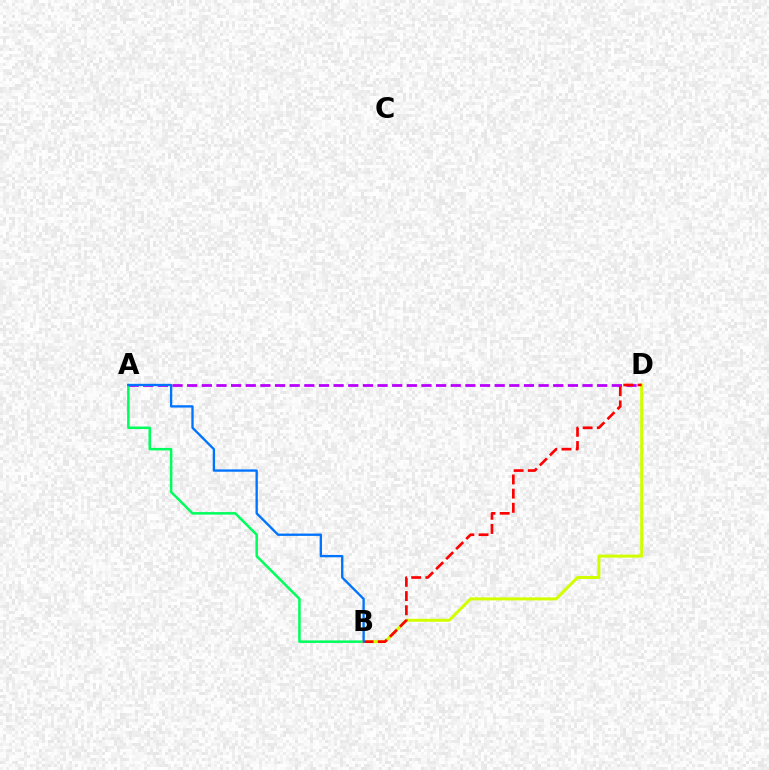{('A', 'D'): [{'color': '#b900ff', 'line_style': 'dashed', 'thickness': 1.99}], ('A', 'B'): [{'color': '#00ff5c', 'line_style': 'solid', 'thickness': 1.81}, {'color': '#0074ff', 'line_style': 'solid', 'thickness': 1.68}], ('B', 'D'): [{'color': '#d1ff00', 'line_style': 'solid', 'thickness': 2.16}, {'color': '#ff0000', 'line_style': 'dashed', 'thickness': 1.93}]}